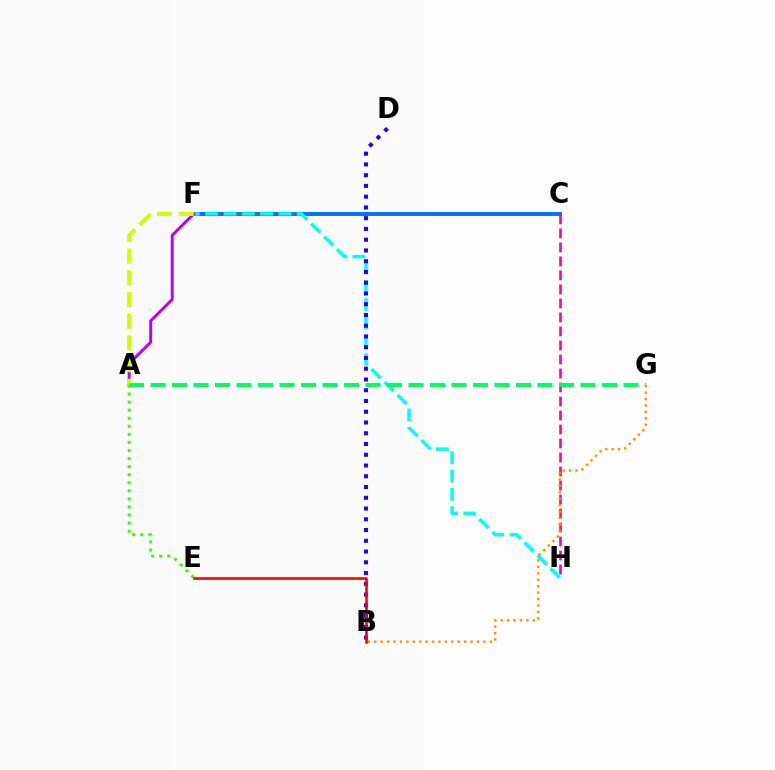{('C', 'F'): [{'color': '#0074ff', 'line_style': 'solid', 'thickness': 2.85}], ('C', 'H'): [{'color': '#ff00ac', 'line_style': 'dashed', 'thickness': 1.9}], ('F', 'H'): [{'color': '#00fff6', 'line_style': 'dashed', 'thickness': 2.49}], ('B', 'G'): [{'color': '#ff9400', 'line_style': 'dotted', 'thickness': 1.75}], ('A', 'F'): [{'color': '#b900ff', 'line_style': 'solid', 'thickness': 2.13}, {'color': '#d1ff00', 'line_style': 'dashed', 'thickness': 2.95}], ('B', 'D'): [{'color': '#2500ff', 'line_style': 'dotted', 'thickness': 2.92}], ('A', 'G'): [{'color': '#00ff5c', 'line_style': 'dashed', 'thickness': 2.92}], ('A', 'E'): [{'color': '#3dff00', 'line_style': 'dotted', 'thickness': 2.19}], ('B', 'E'): [{'color': '#ff0000', 'line_style': 'solid', 'thickness': 1.87}]}